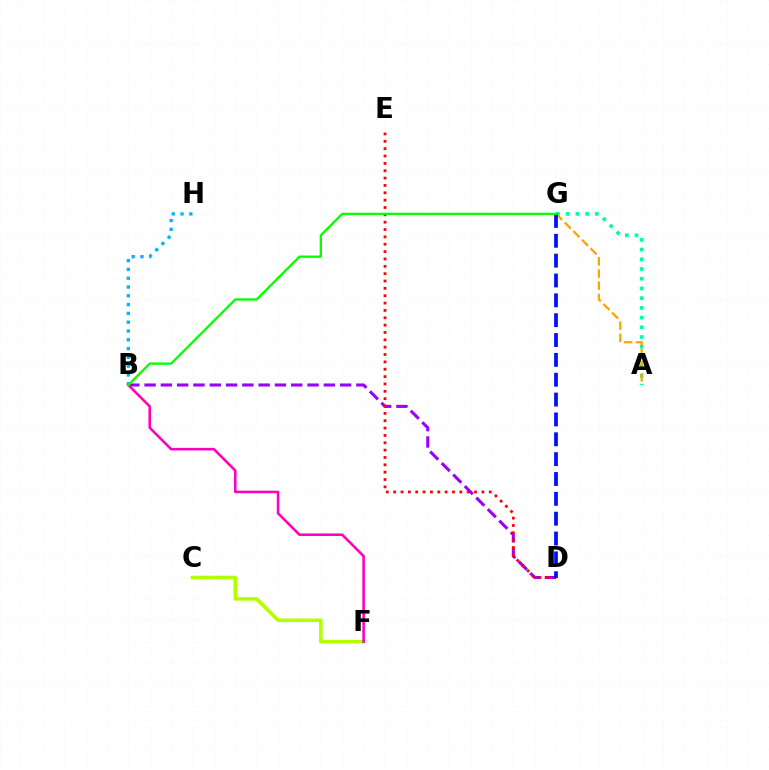{('A', 'G'): [{'color': '#00ff9d', 'line_style': 'dotted', 'thickness': 2.64}, {'color': '#ffa500', 'line_style': 'dashed', 'thickness': 1.66}], ('B', 'D'): [{'color': '#9b00ff', 'line_style': 'dashed', 'thickness': 2.21}], ('B', 'H'): [{'color': '#00b5ff', 'line_style': 'dotted', 'thickness': 2.39}], ('C', 'F'): [{'color': '#b3ff00', 'line_style': 'solid', 'thickness': 2.58}], ('D', 'E'): [{'color': '#ff0000', 'line_style': 'dotted', 'thickness': 2.0}], ('B', 'F'): [{'color': '#ff00bd', 'line_style': 'solid', 'thickness': 1.85}], ('D', 'G'): [{'color': '#0010ff', 'line_style': 'dashed', 'thickness': 2.7}], ('B', 'G'): [{'color': '#08ff00', 'line_style': 'solid', 'thickness': 1.67}]}